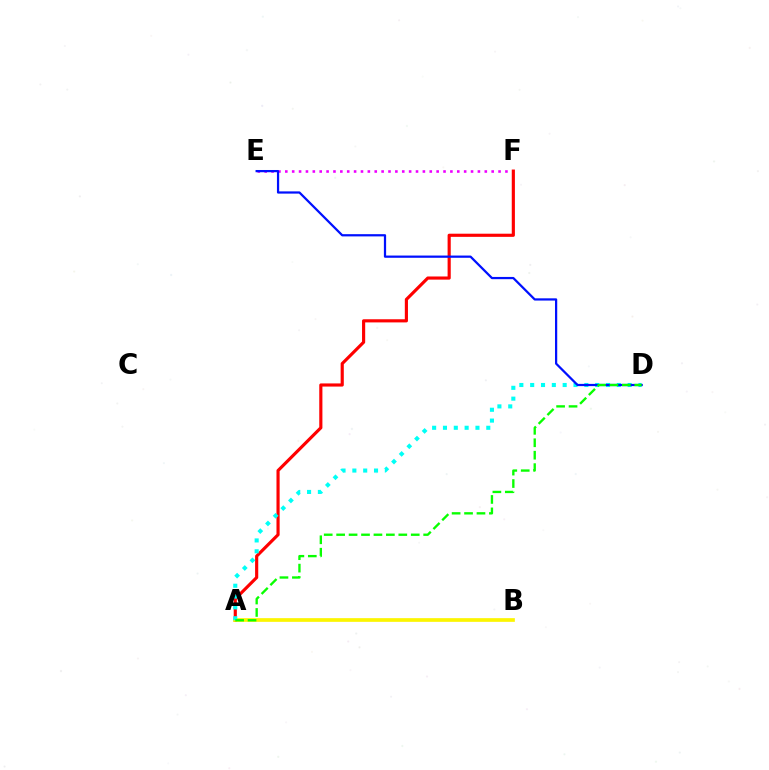{('E', 'F'): [{'color': '#ee00ff', 'line_style': 'dotted', 'thickness': 1.87}], ('A', 'F'): [{'color': '#ff0000', 'line_style': 'solid', 'thickness': 2.27}], ('A', 'B'): [{'color': '#fcf500', 'line_style': 'solid', 'thickness': 2.65}], ('A', 'D'): [{'color': '#00fff6', 'line_style': 'dotted', 'thickness': 2.94}, {'color': '#08ff00', 'line_style': 'dashed', 'thickness': 1.69}], ('D', 'E'): [{'color': '#0010ff', 'line_style': 'solid', 'thickness': 1.61}]}